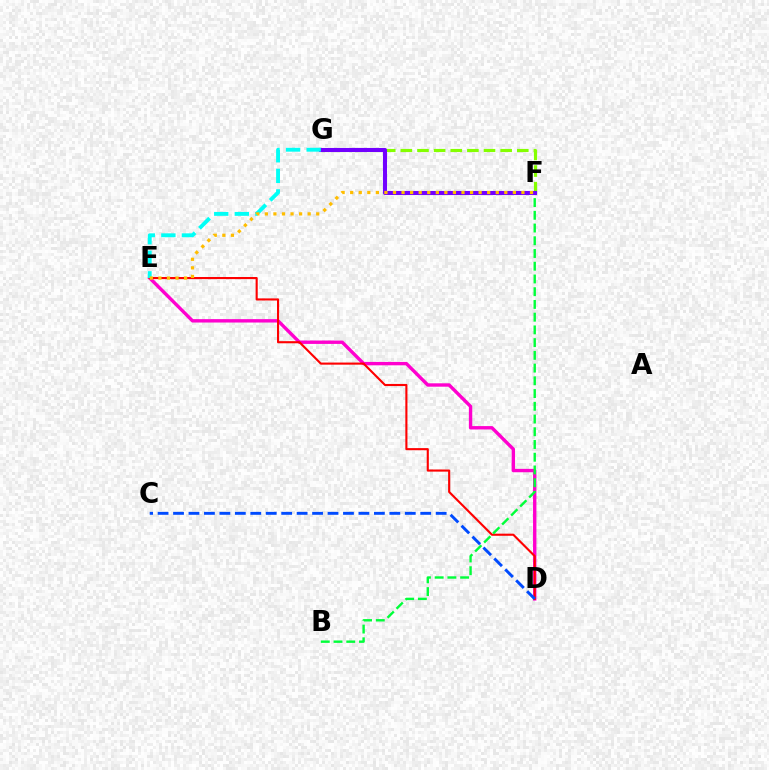{('D', 'E'): [{'color': '#ff00cf', 'line_style': 'solid', 'thickness': 2.44}, {'color': '#ff0000', 'line_style': 'solid', 'thickness': 1.52}], ('F', 'G'): [{'color': '#84ff00', 'line_style': 'dashed', 'thickness': 2.26}, {'color': '#7200ff', 'line_style': 'solid', 'thickness': 2.93}], ('C', 'D'): [{'color': '#004bff', 'line_style': 'dashed', 'thickness': 2.1}], ('B', 'F'): [{'color': '#00ff39', 'line_style': 'dashed', 'thickness': 1.73}], ('E', 'G'): [{'color': '#00fff6', 'line_style': 'dashed', 'thickness': 2.8}], ('E', 'F'): [{'color': '#ffbd00', 'line_style': 'dotted', 'thickness': 2.33}]}